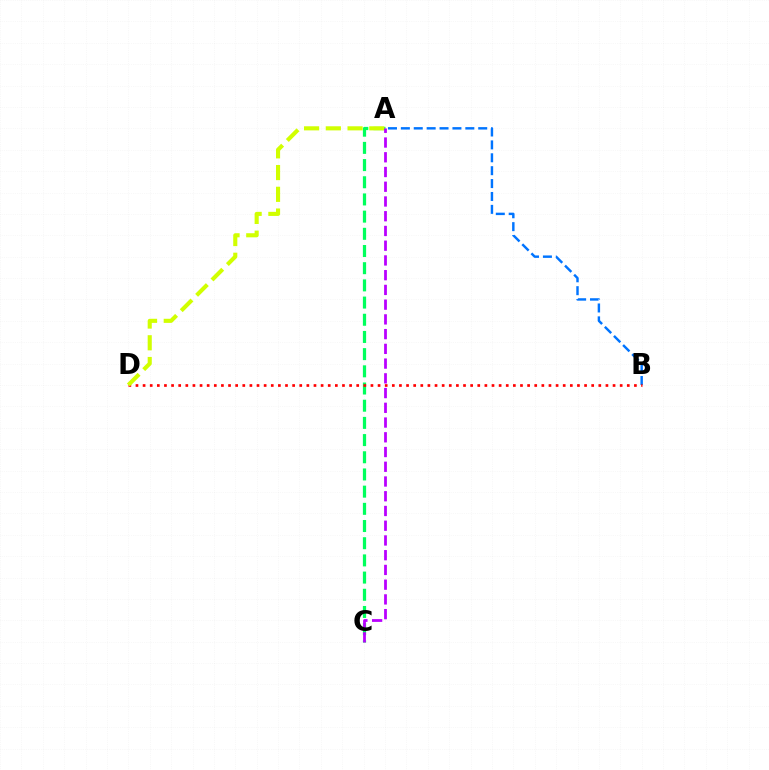{('A', 'B'): [{'color': '#0074ff', 'line_style': 'dashed', 'thickness': 1.75}], ('A', 'C'): [{'color': '#00ff5c', 'line_style': 'dashed', 'thickness': 2.34}, {'color': '#b900ff', 'line_style': 'dashed', 'thickness': 2.0}], ('B', 'D'): [{'color': '#ff0000', 'line_style': 'dotted', 'thickness': 1.93}], ('A', 'D'): [{'color': '#d1ff00', 'line_style': 'dashed', 'thickness': 2.95}]}